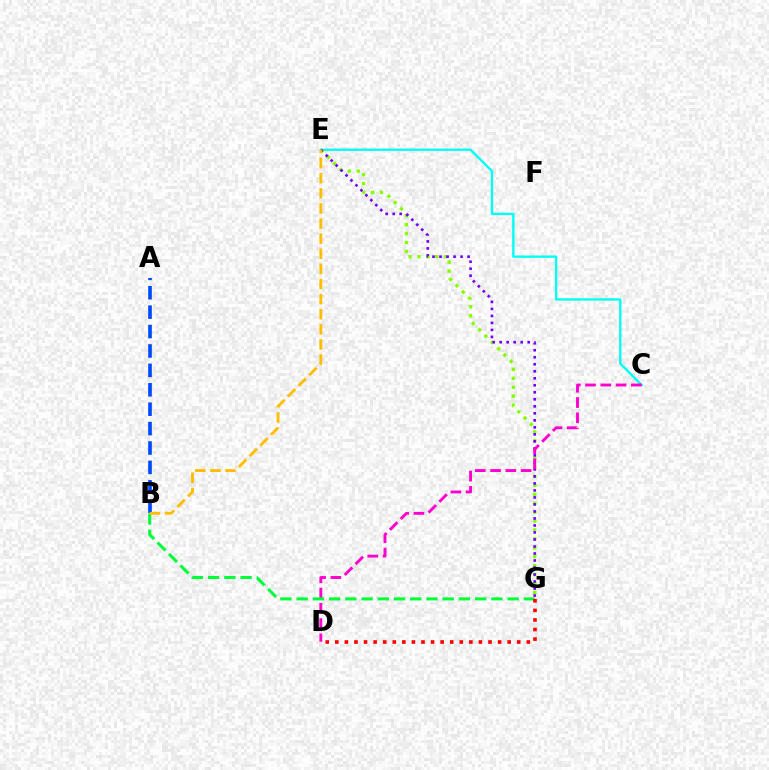{('C', 'E'): [{'color': '#00fff6', 'line_style': 'solid', 'thickness': 1.7}], ('E', 'G'): [{'color': '#84ff00', 'line_style': 'dotted', 'thickness': 2.42}, {'color': '#7200ff', 'line_style': 'dotted', 'thickness': 1.9}], ('A', 'B'): [{'color': '#004bff', 'line_style': 'dashed', 'thickness': 2.64}], ('C', 'D'): [{'color': '#ff00cf', 'line_style': 'dashed', 'thickness': 2.07}], ('B', 'G'): [{'color': '#00ff39', 'line_style': 'dashed', 'thickness': 2.2}], ('B', 'E'): [{'color': '#ffbd00', 'line_style': 'dashed', 'thickness': 2.05}], ('D', 'G'): [{'color': '#ff0000', 'line_style': 'dotted', 'thickness': 2.6}]}